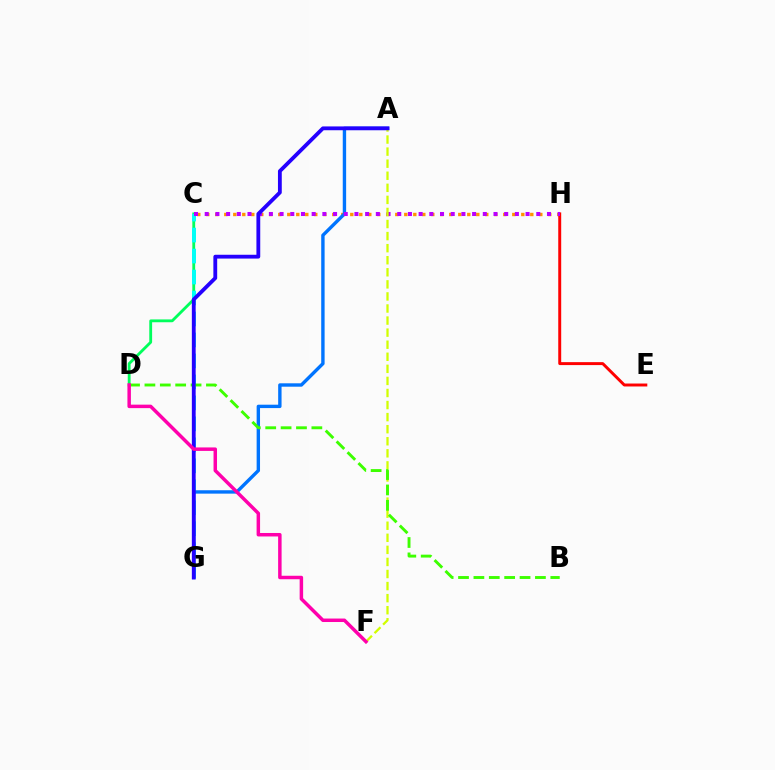{('C', 'D'): [{'color': '#00ff5c', 'line_style': 'solid', 'thickness': 2.04}], ('C', 'G'): [{'color': '#00fff6', 'line_style': 'dashed', 'thickness': 2.85}], ('C', 'H'): [{'color': '#ff9400', 'line_style': 'dotted', 'thickness': 2.45}, {'color': '#b900ff', 'line_style': 'dotted', 'thickness': 2.91}], ('E', 'H'): [{'color': '#ff0000', 'line_style': 'solid', 'thickness': 2.12}], ('A', 'G'): [{'color': '#0074ff', 'line_style': 'solid', 'thickness': 2.44}, {'color': '#2500ff', 'line_style': 'solid', 'thickness': 2.75}], ('A', 'F'): [{'color': '#d1ff00', 'line_style': 'dashed', 'thickness': 1.64}], ('B', 'D'): [{'color': '#3dff00', 'line_style': 'dashed', 'thickness': 2.09}], ('D', 'F'): [{'color': '#ff00ac', 'line_style': 'solid', 'thickness': 2.5}]}